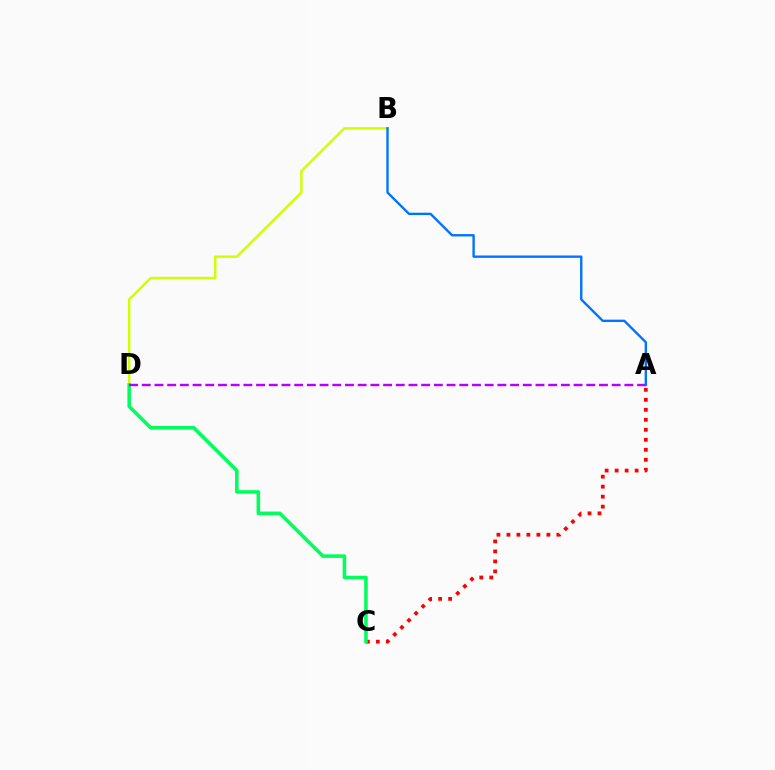{('B', 'D'): [{'color': '#d1ff00', 'line_style': 'solid', 'thickness': 1.76}], ('A', 'C'): [{'color': '#ff0000', 'line_style': 'dotted', 'thickness': 2.71}], ('C', 'D'): [{'color': '#00ff5c', 'line_style': 'solid', 'thickness': 2.56}], ('A', 'D'): [{'color': '#b900ff', 'line_style': 'dashed', 'thickness': 1.73}], ('A', 'B'): [{'color': '#0074ff', 'line_style': 'solid', 'thickness': 1.71}]}